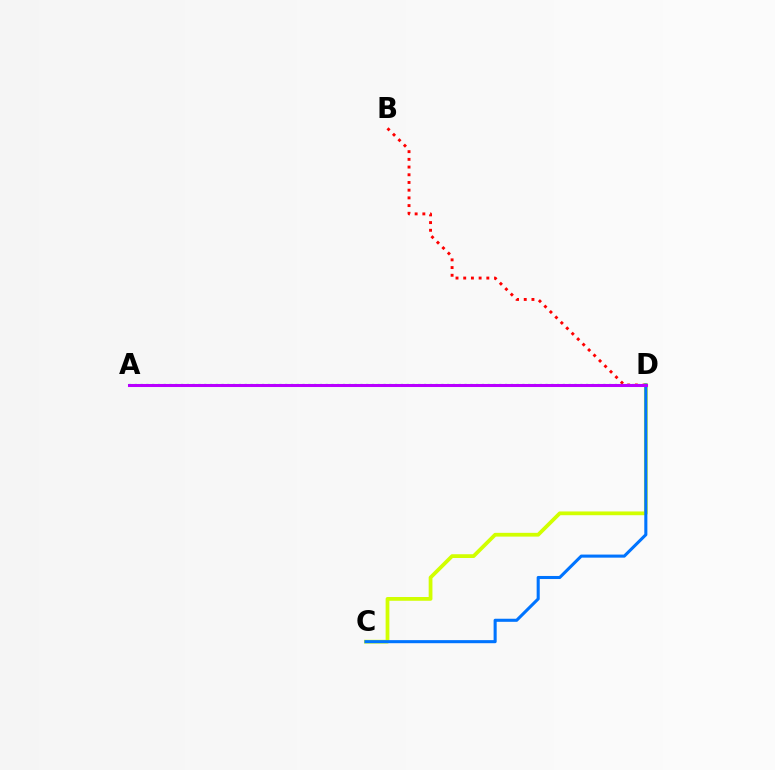{('B', 'D'): [{'color': '#ff0000', 'line_style': 'dotted', 'thickness': 2.09}], ('C', 'D'): [{'color': '#d1ff00', 'line_style': 'solid', 'thickness': 2.71}, {'color': '#0074ff', 'line_style': 'solid', 'thickness': 2.21}], ('A', 'D'): [{'color': '#00ff5c', 'line_style': 'dotted', 'thickness': 1.57}, {'color': '#b900ff', 'line_style': 'solid', 'thickness': 2.19}]}